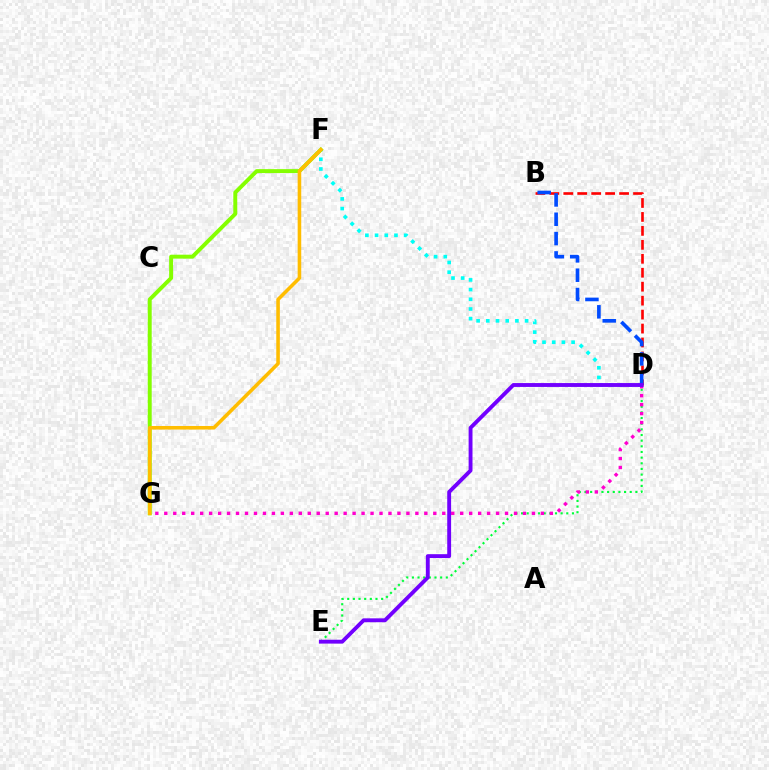{('D', 'E'): [{'color': '#00ff39', 'line_style': 'dotted', 'thickness': 1.54}, {'color': '#7200ff', 'line_style': 'solid', 'thickness': 2.79}], ('D', 'F'): [{'color': '#00fff6', 'line_style': 'dotted', 'thickness': 2.63}], ('B', 'D'): [{'color': '#ff0000', 'line_style': 'dashed', 'thickness': 1.9}, {'color': '#004bff', 'line_style': 'dashed', 'thickness': 2.63}], ('F', 'G'): [{'color': '#84ff00', 'line_style': 'solid', 'thickness': 2.84}, {'color': '#ffbd00', 'line_style': 'solid', 'thickness': 2.57}], ('D', 'G'): [{'color': '#ff00cf', 'line_style': 'dotted', 'thickness': 2.44}]}